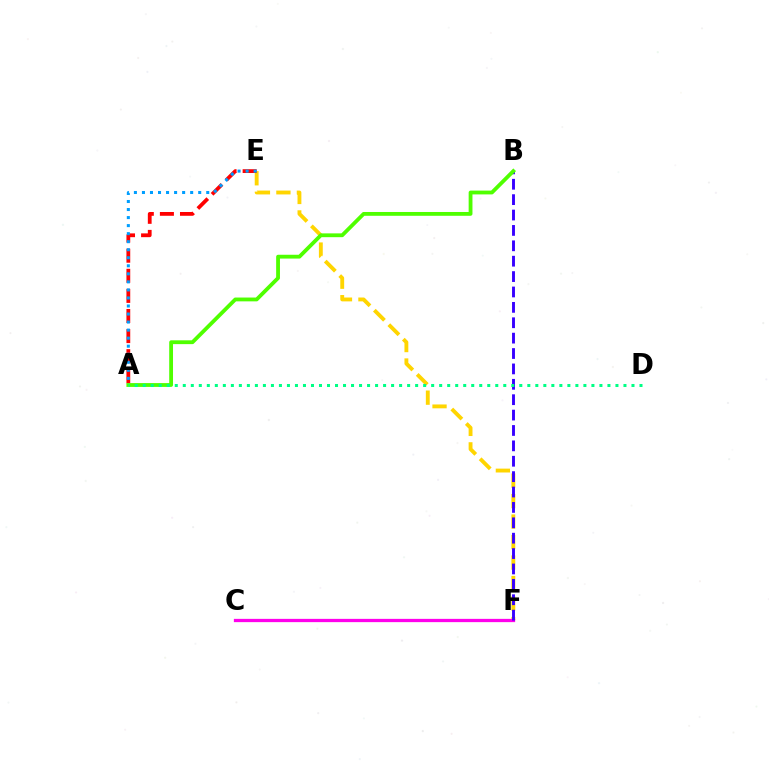{('E', 'F'): [{'color': '#ffd500', 'line_style': 'dashed', 'thickness': 2.78}], ('A', 'E'): [{'color': '#ff0000', 'line_style': 'dashed', 'thickness': 2.73}, {'color': '#009eff', 'line_style': 'dotted', 'thickness': 2.18}], ('C', 'F'): [{'color': '#ff00ed', 'line_style': 'solid', 'thickness': 2.36}], ('B', 'F'): [{'color': '#3700ff', 'line_style': 'dashed', 'thickness': 2.09}], ('A', 'B'): [{'color': '#4fff00', 'line_style': 'solid', 'thickness': 2.74}], ('A', 'D'): [{'color': '#00ff86', 'line_style': 'dotted', 'thickness': 2.18}]}